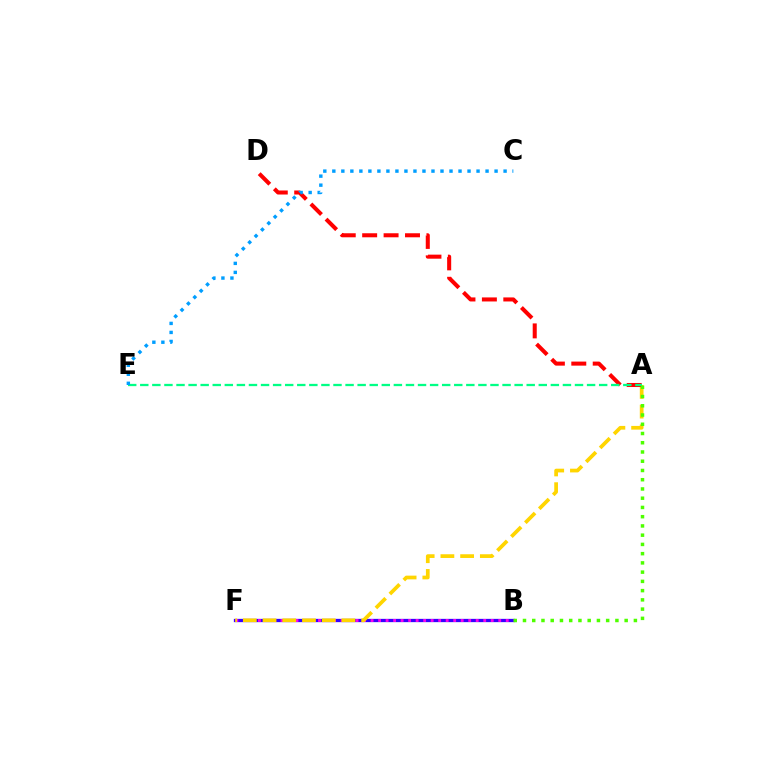{('B', 'F'): [{'color': '#3700ff', 'line_style': 'solid', 'thickness': 2.36}, {'color': '#ff00ed', 'line_style': 'dotted', 'thickness': 2.04}], ('A', 'F'): [{'color': '#ffd500', 'line_style': 'dashed', 'thickness': 2.68}], ('A', 'D'): [{'color': '#ff0000', 'line_style': 'dashed', 'thickness': 2.91}], ('A', 'E'): [{'color': '#00ff86', 'line_style': 'dashed', 'thickness': 1.64}], ('A', 'B'): [{'color': '#4fff00', 'line_style': 'dotted', 'thickness': 2.51}], ('C', 'E'): [{'color': '#009eff', 'line_style': 'dotted', 'thickness': 2.45}]}